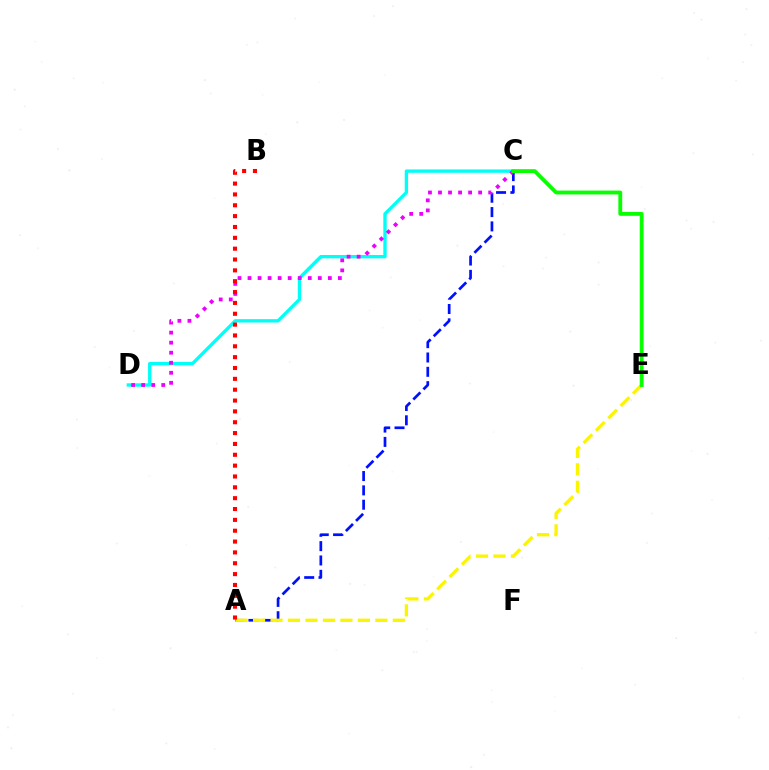{('C', 'D'): [{'color': '#00fff6', 'line_style': 'solid', 'thickness': 2.41}, {'color': '#ee00ff', 'line_style': 'dotted', 'thickness': 2.73}], ('A', 'C'): [{'color': '#0010ff', 'line_style': 'dashed', 'thickness': 1.95}], ('A', 'E'): [{'color': '#fcf500', 'line_style': 'dashed', 'thickness': 2.37}], ('C', 'E'): [{'color': '#08ff00', 'line_style': 'solid', 'thickness': 2.77}], ('A', 'B'): [{'color': '#ff0000', 'line_style': 'dotted', 'thickness': 2.95}]}